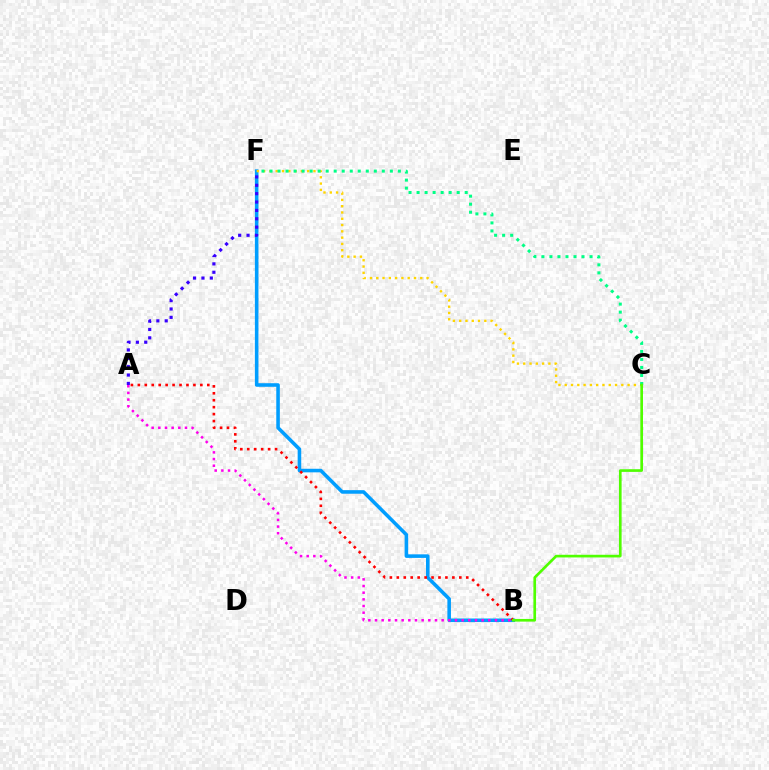{('B', 'F'): [{'color': '#009eff', 'line_style': 'solid', 'thickness': 2.57}], ('A', 'F'): [{'color': '#3700ff', 'line_style': 'dotted', 'thickness': 2.27}], ('A', 'B'): [{'color': '#ff00ed', 'line_style': 'dotted', 'thickness': 1.81}, {'color': '#ff0000', 'line_style': 'dotted', 'thickness': 1.89}], ('C', 'F'): [{'color': '#ffd500', 'line_style': 'dotted', 'thickness': 1.71}, {'color': '#00ff86', 'line_style': 'dotted', 'thickness': 2.18}], ('B', 'C'): [{'color': '#4fff00', 'line_style': 'solid', 'thickness': 1.92}]}